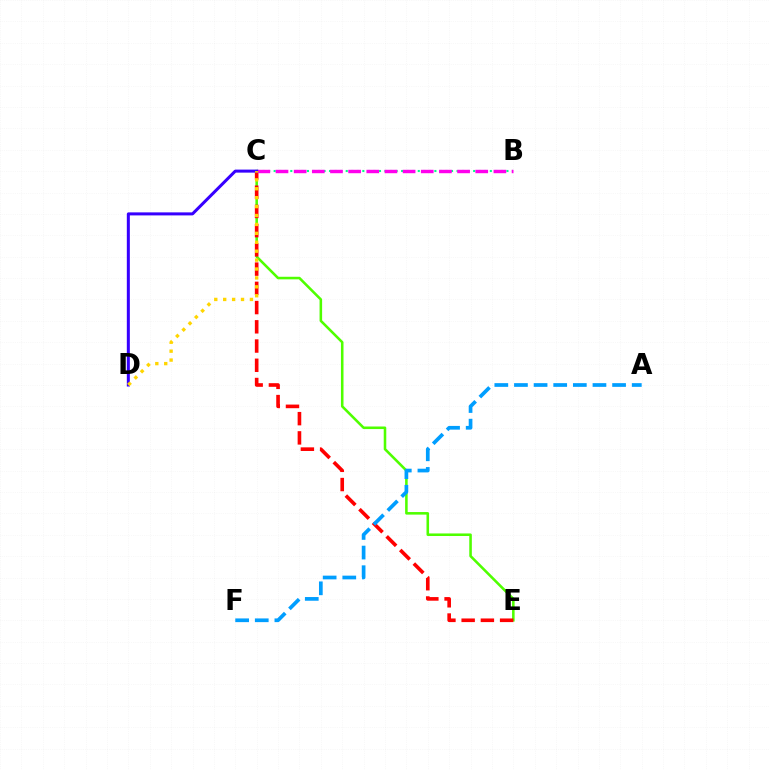{('B', 'C'): [{'color': '#00ff86', 'line_style': 'dotted', 'thickness': 1.51}, {'color': '#ff00ed', 'line_style': 'dashed', 'thickness': 2.47}], ('C', 'E'): [{'color': '#4fff00', 'line_style': 'solid', 'thickness': 1.84}, {'color': '#ff0000', 'line_style': 'dashed', 'thickness': 2.61}], ('A', 'F'): [{'color': '#009eff', 'line_style': 'dashed', 'thickness': 2.67}], ('C', 'D'): [{'color': '#3700ff', 'line_style': 'solid', 'thickness': 2.18}, {'color': '#ffd500', 'line_style': 'dotted', 'thickness': 2.42}]}